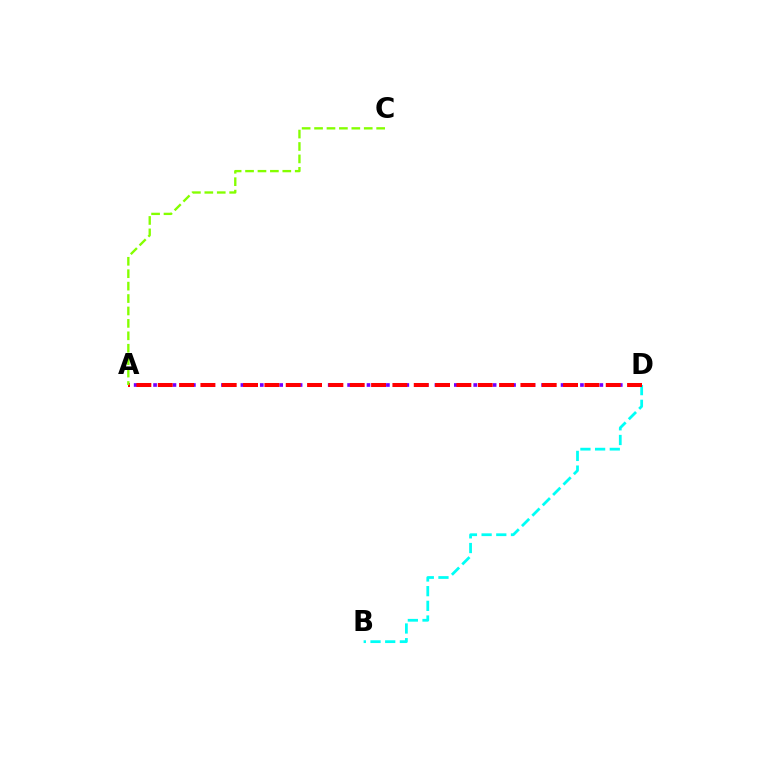{('A', 'D'): [{'color': '#7200ff', 'line_style': 'dotted', 'thickness': 2.64}, {'color': '#ff0000', 'line_style': 'dashed', 'thickness': 2.9}], ('B', 'D'): [{'color': '#00fff6', 'line_style': 'dashed', 'thickness': 1.99}], ('A', 'C'): [{'color': '#84ff00', 'line_style': 'dashed', 'thickness': 1.69}]}